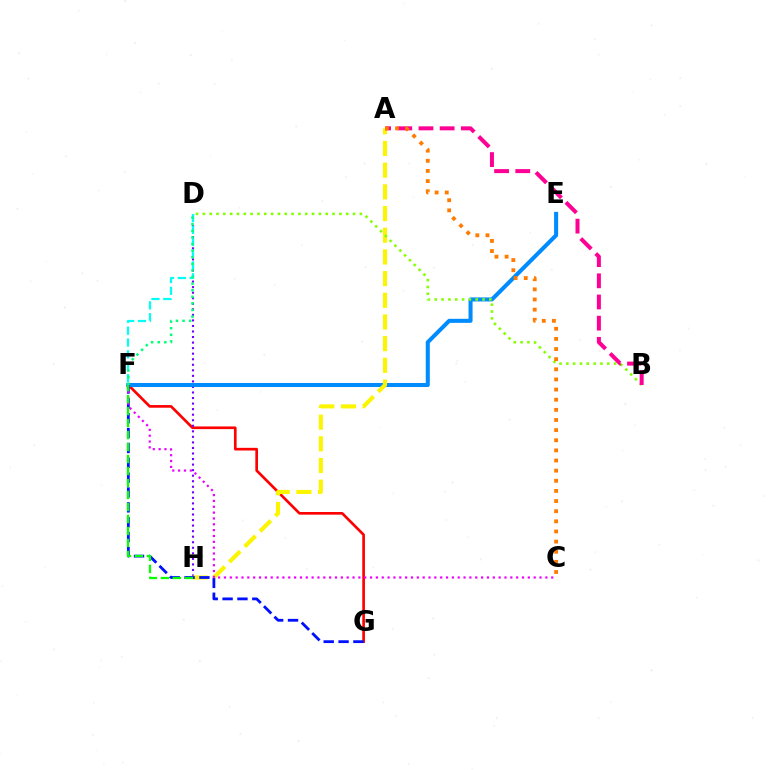{('F', 'G'): [{'color': '#ff0000', 'line_style': 'solid', 'thickness': 1.92}, {'color': '#0010ff', 'line_style': 'dashed', 'thickness': 2.02}], ('D', 'H'): [{'color': '#7200ff', 'line_style': 'dotted', 'thickness': 1.51}], ('E', 'F'): [{'color': '#008cff', 'line_style': 'solid', 'thickness': 2.91}], ('A', 'H'): [{'color': '#fcf500', 'line_style': 'dashed', 'thickness': 2.95}], ('B', 'D'): [{'color': '#84ff00', 'line_style': 'dotted', 'thickness': 1.85}], ('C', 'F'): [{'color': '#ee00ff', 'line_style': 'dotted', 'thickness': 1.59}], ('D', 'F'): [{'color': '#00fff6', 'line_style': 'dashed', 'thickness': 1.61}, {'color': '#00ff74', 'line_style': 'dotted', 'thickness': 1.79}], ('A', 'B'): [{'color': '#ff0094', 'line_style': 'dashed', 'thickness': 2.88}], ('F', 'H'): [{'color': '#08ff00', 'line_style': 'dashed', 'thickness': 1.63}], ('A', 'C'): [{'color': '#ff7c00', 'line_style': 'dotted', 'thickness': 2.75}]}